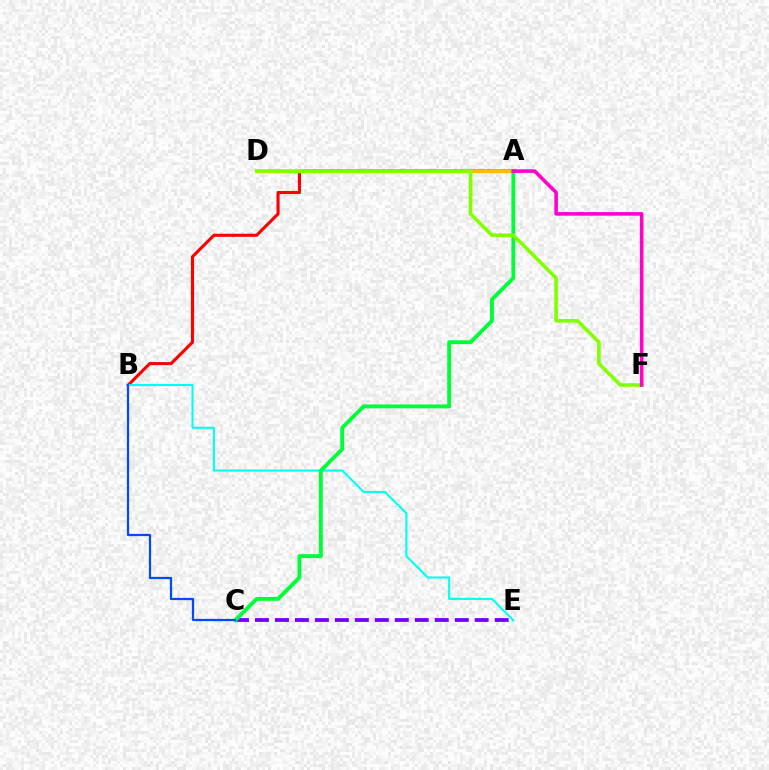{('A', 'B'): [{'color': '#ff0000', 'line_style': 'solid', 'thickness': 2.23}], ('B', 'E'): [{'color': '#00fff6', 'line_style': 'solid', 'thickness': 1.52}], ('C', 'E'): [{'color': '#7200ff', 'line_style': 'dashed', 'thickness': 2.71}], ('A', 'D'): [{'color': '#ffbd00', 'line_style': 'solid', 'thickness': 2.44}], ('A', 'C'): [{'color': '#00ff39', 'line_style': 'solid', 'thickness': 2.79}], ('D', 'F'): [{'color': '#84ff00', 'line_style': 'solid', 'thickness': 2.6}], ('A', 'F'): [{'color': '#ff00cf', 'line_style': 'solid', 'thickness': 2.59}], ('B', 'C'): [{'color': '#004bff', 'line_style': 'solid', 'thickness': 1.62}]}